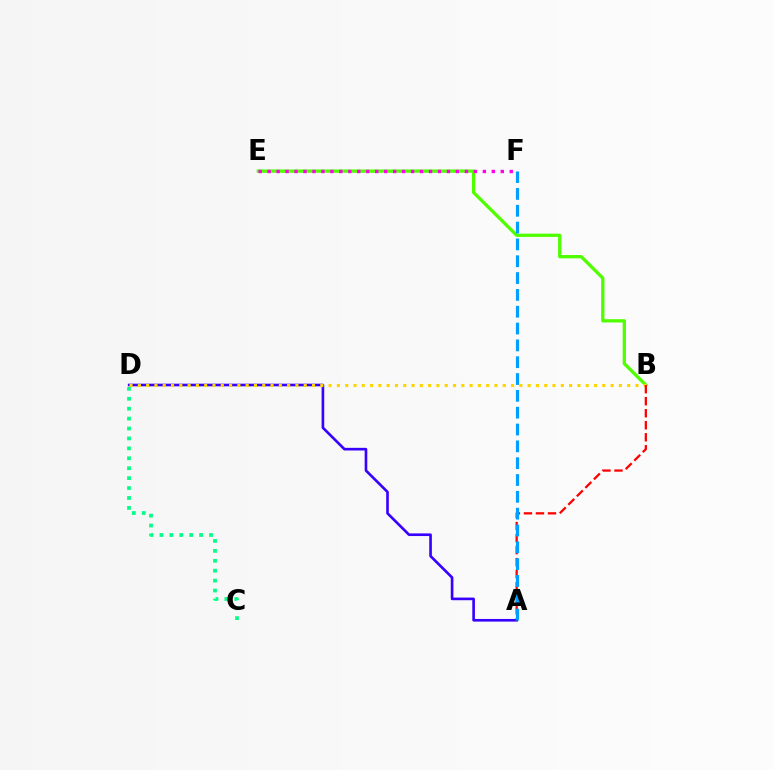{('B', 'E'): [{'color': '#4fff00', 'line_style': 'solid', 'thickness': 2.37}], ('C', 'D'): [{'color': '#00ff86', 'line_style': 'dotted', 'thickness': 2.7}], ('A', 'D'): [{'color': '#3700ff', 'line_style': 'solid', 'thickness': 1.9}], ('B', 'D'): [{'color': '#ffd500', 'line_style': 'dotted', 'thickness': 2.25}], ('E', 'F'): [{'color': '#ff00ed', 'line_style': 'dotted', 'thickness': 2.44}], ('A', 'B'): [{'color': '#ff0000', 'line_style': 'dashed', 'thickness': 1.63}], ('A', 'F'): [{'color': '#009eff', 'line_style': 'dashed', 'thickness': 2.29}]}